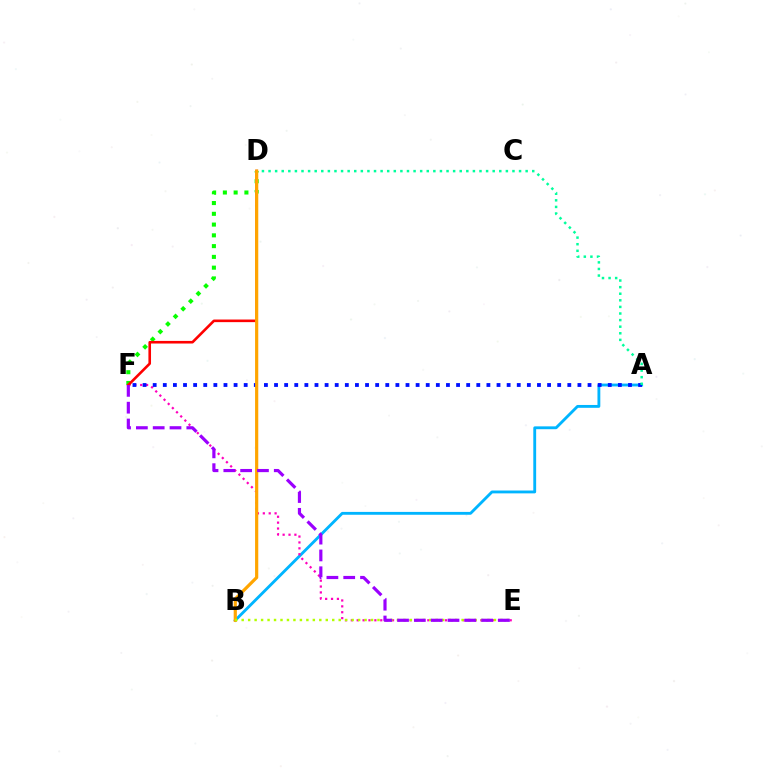{('D', 'F'): [{'color': '#08ff00', 'line_style': 'dotted', 'thickness': 2.93}, {'color': '#ff0000', 'line_style': 'solid', 'thickness': 1.88}], ('A', 'B'): [{'color': '#00b5ff', 'line_style': 'solid', 'thickness': 2.05}], ('E', 'F'): [{'color': '#ff00bd', 'line_style': 'dotted', 'thickness': 1.6}, {'color': '#9b00ff', 'line_style': 'dashed', 'thickness': 2.28}], ('A', 'F'): [{'color': '#0010ff', 'line_style': 'dotted', 'thickness': 2.75}], ('A', 'D'): [{'color': '#00ff9d', 'line_style': 'dotted', 'thickness': 1.79}], ('B', 'D'): [{'color': '#ffa500', 'line_style': 'solid', 'thickness': 2.3}], ('B', 'E'): [{'color': '#b3ff00', 'line_style': 'dotted', 'thickness': 1.76}]}